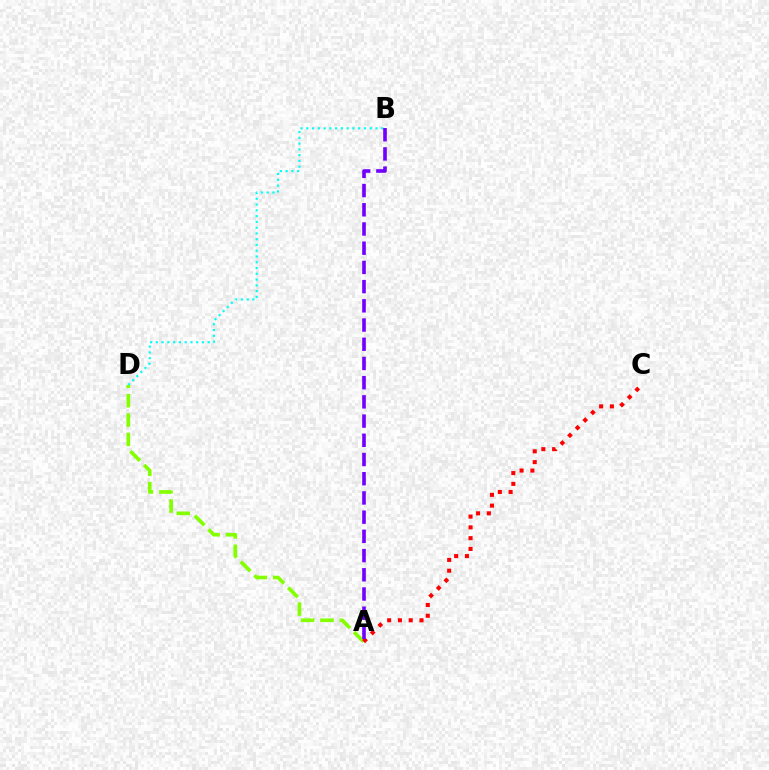{('B', 'D'): [{'color': '#00fff6', 'line_style': 'dotted', 'thickness': 1.57}], ('A', 'D'): [{'color': '#84ff00', 'line_style': 'dashed', 'thickness': 2.63}], ('A', 'C'): [{'color': '#ff0000', 'line_style': 'dotted', 'thickness': 2.93}], ('A', 'B'): [{'color': '#7200ff', 'line_style': 'dashed', 'thickness': 2.61}]}